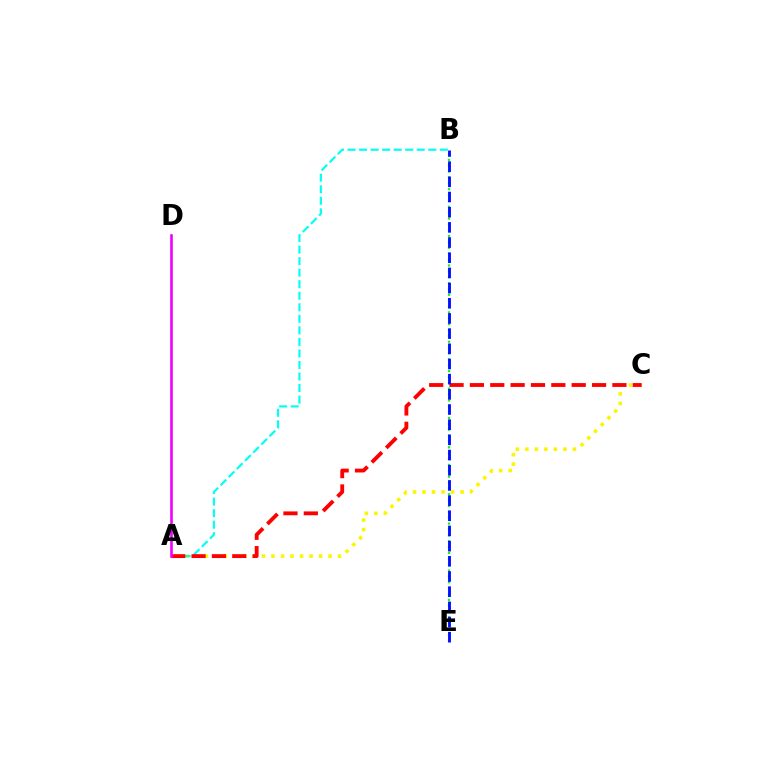{('A', 'C'): [{'color': '#fcf500', 'line_style': 'dotted', 'thickness': 2.58}, {'color': '#ff0000', 'line_style': 'dashed', 'thickness': 2.77}], ('B', 'E'): [{'color': '#08ff00', 'line_style': 'dotted', 'thickness': 1.59}, {'color': '#0010ff', 'line_style': 'dashed', 'thickness': 2.06}], ('A', 'B'): [{'color': '#00fff6', 'line_style': 'dashed', 'thickness': 1.57}], ('A', 'D'): [{'color': '#ee00ff', 'line_style': 'solid', 'thickness': 1.88}]}